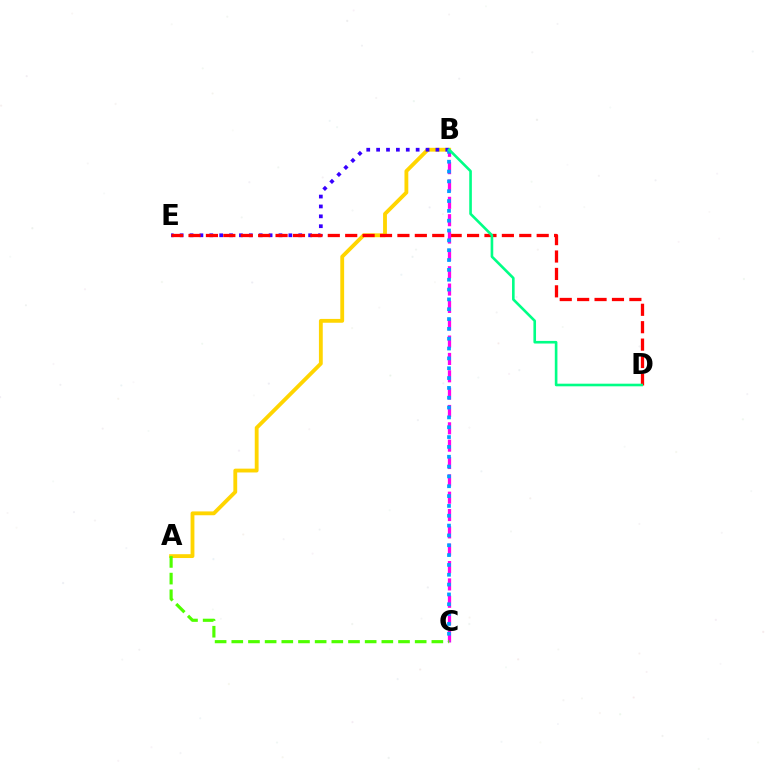{('A', 'B'): [{'color': '#ffd500', 'line_style': 'solid', 'thickness': 2.76}], ('B', 'E'): [{'color': '#3700ff', 'line_style': 'dotted', 'thickness': 2.69}], ('D', 'E'): [{'color': '#ff0000', 'line_style': 'dashed', 'thickness': 2.36}], ('B', 'C'): [{'color': '#ff00ed', 'line_style': 'dashed', 'thickness': 2.36}, {'color': '#009eff', 'line_style': 'dotted', 'thickness': 2.67}], ('B', 'D'): [{'color': '#00ff86', 'line_style': 'solid', 'thickness': 1.88}], ('A', 'C'): [{'color': '#4fff00', 'line_style': 'dashed', 'thickness': 2.26}]}